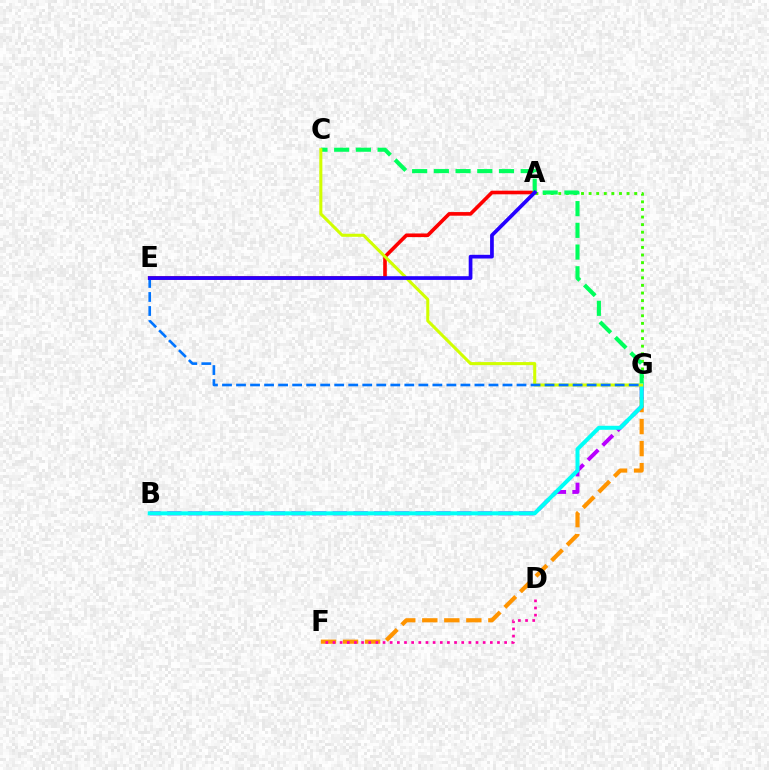{('F', 'G'): [{'color': '#ff9400', 'line_style': 'dashed', 'thickness': 2.99}], ('A', 'G'): [{'color': '#3dff00', 'line_style': 'dotted', 'thickness': 2.06}], ('A', 'E'): [{'color': '#ff0000', 'line_style': 'solid', 'thickness': 2.61}, {'color': '#2500ff', 'line_style': 'solid', 'thickness': 2.68}], ('C', 'G'): [{'color': '#00ff5c', 'line_style': 'dashed', 'thickness': 2.95}, {'color': '#d1ff00', 'line_style': 'solid', 'thickness': 2.2}], ('B', 'G'): [{'color': '#b900ff', 'line_style': 'dashed', 'thickness': 2.81}, {'color': '#00fff6', 'line_style': 'solid', 'thickness': 2.87}], ('E', 'G'): [{'color': '#0074ff', 'line_style': 'dashed', 'thickness': 1.91}], ('D', 'F'): [{'color': '#ff00ac', 'line_style': 'dotted', 'thickness': 1.94}]}